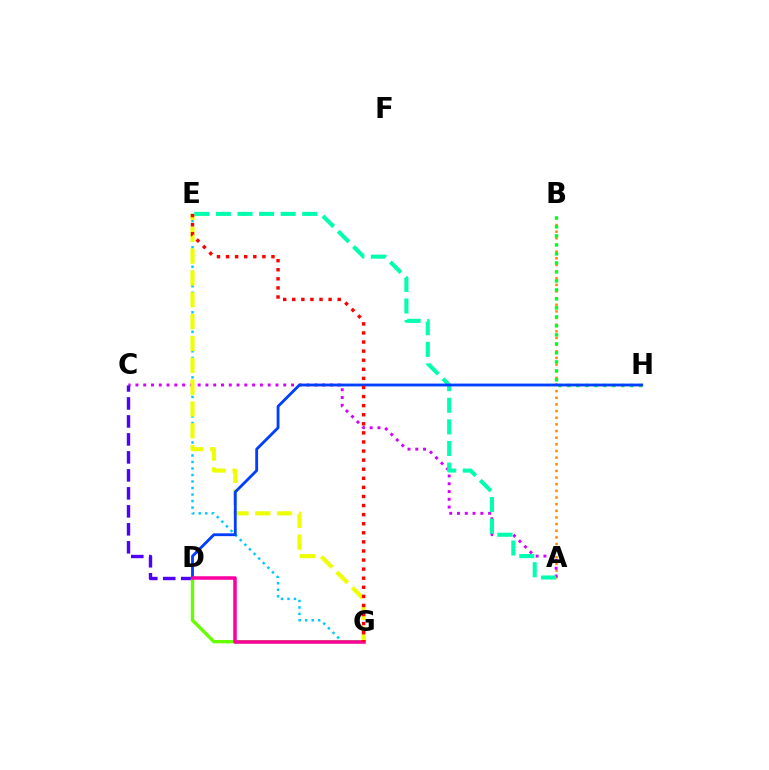{('E', 'G'): [{'color': '#00c7ff', 'line_style': 'dotted', 'thickness': 1.77}, {'color': '#eeff00', 'line_style': 'dashed', 'thickness': 2.97}, {'color': '#ff0000', 'line_style': 'dotted', 'thickness': 2.47}], ('A', 'B'): [{'color': '#ff8800', 'line_style': 'dotted', 'thickness': 1.81}], ('A', 'C'): [{'color': '#d600ff', 'line_style': 'dotted', 'thickness': 2.11}], ('C', 'D'): [{'color': '#4f00ff', 'line_style': 'dashed', 'thickness': 2.44}], ('D', 'G'): [{'color': '#66ff00', 'line_style': 'solid', 'thickness': 2.42}, {'color': '#ff00a0', 'line_style': 'solid', 'thickness': 2.52}], ('A', 'E'): [{'color': '#00ffaf', 'line_style': 'dashed', 'thickness': 2.93}], ('B', 'H'): [{'color': '#00ff27', 'line_style': 'dotted', 'thickness': 2.44}], ('D', 'H'): [{'color': '#003fff', 'line_style': 'solid', 'thickness': 2.04}]}